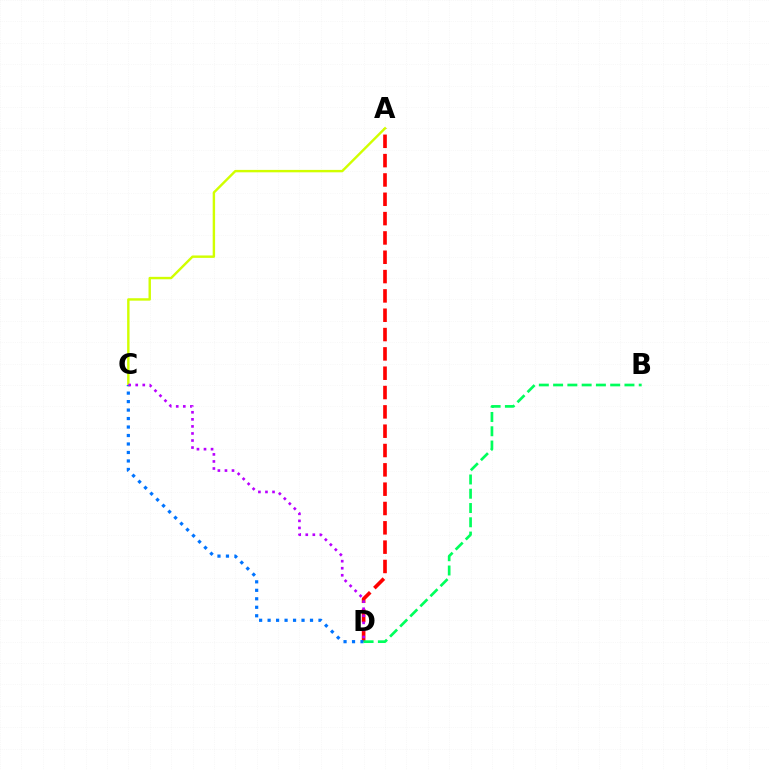{('A', 'D'): [{'color': '#ff0000', 'line_style': 'dashed', 'thickness': 2.63}], ('A', 'C'): [{'color': '#d1ff00', 'line_style': 'solid', 'thickness': 1.74}], ('C', 'D'): [{'color': '#0074ff', 'line_style': 'dotted', 'thickness': 2.3}, {'color': '#b900ff', 'line_style': 'dotted', 'thickness': 1.92}], ('B', 'D'): [{'color': '#00ff5c', 'line_style': 'dashed', 'thickness': 1.94}]}